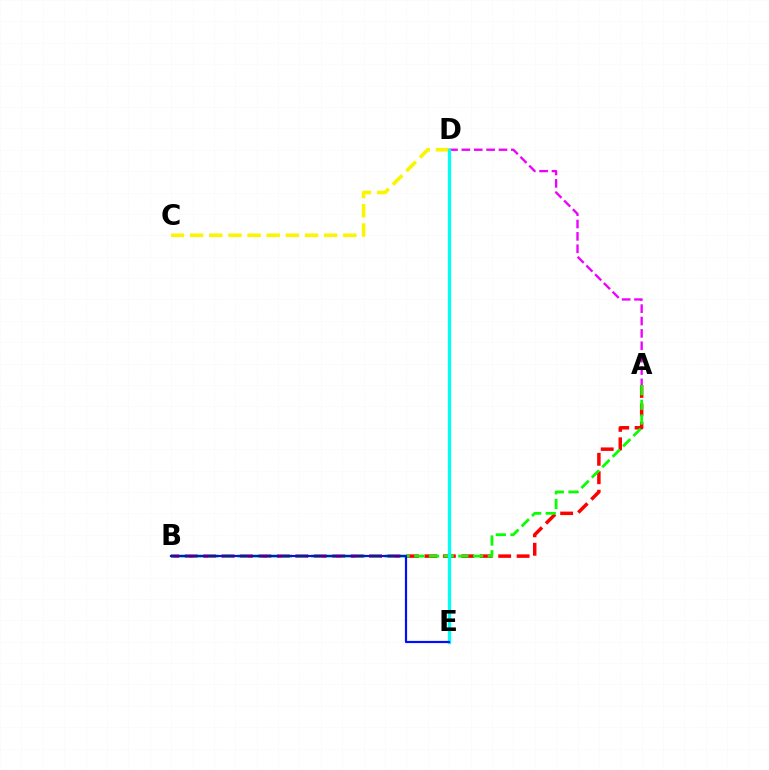{('C', 'D'): [{'color': '#fcf500', 'line_style': 'dashed', 'thickness': 2.6}], ('A', 'B'): [{'color': '#ff0000', 'line_style': 'dashed', 'thickness': 2.51}, {'color': '#08ff00', 'line_style': 'dashed', 'thickness': 2.0}], ('A', 'D'): [{'color': '#ee00ff', 'line_style': 'dashed', 'thickness': 1.68}], ('D', 'E'): [{'color': '#00fff6', 'line_style': 'solid', 'thickness': 2.37}], ('B', 'E'): [{'color': '#0010ff', 'line_style': 'solid', 'thickness': 1.58}]}